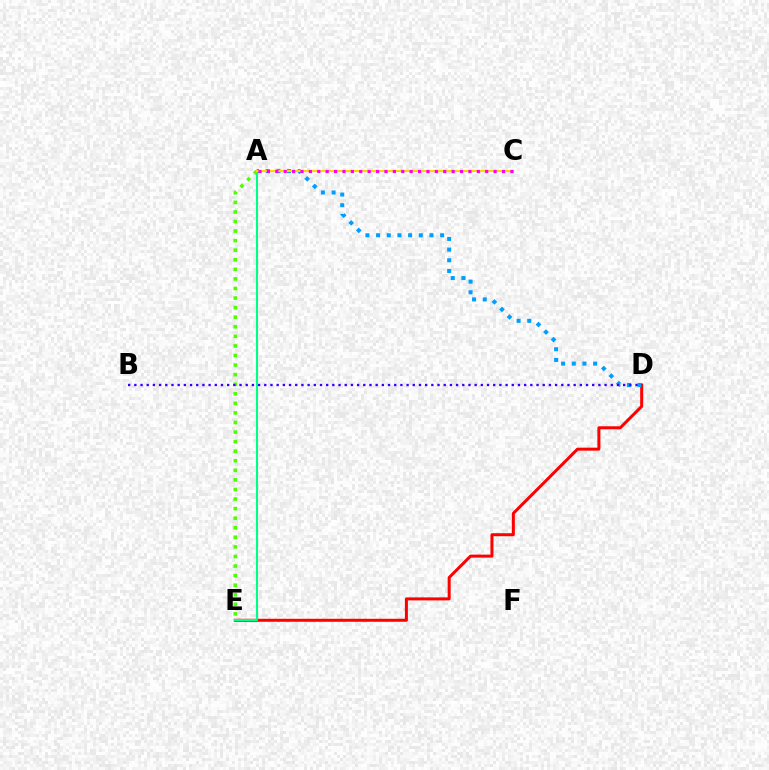{('D', 'E'): [{'color': '#ff0000', 'line_style': 'solid', 'thickness': 2.16}], ('A', 'D'): [{'color': '#009eff', 'line_style': 'dotted', 'thickness': 2.9}], ('A', 'E'): [{'color': '#00ff86', 'line_style': 'solid', 'thickness': 1.51}, {'color': '#4fff00', 'line_style': 'dotted', 'thickness': 2.6}], ('B', 'D'): [{'color': '#3700ff', 'line_style': 'dotted', 'thickness': 1.68}], ('A', 'C'): [{'color': '#ffd500', 'line_style': 'solid', 'thickness': 1.51}, {'color': '#ff00ed', 'line_style': 'dotted', 'thickness': 2.28}]}